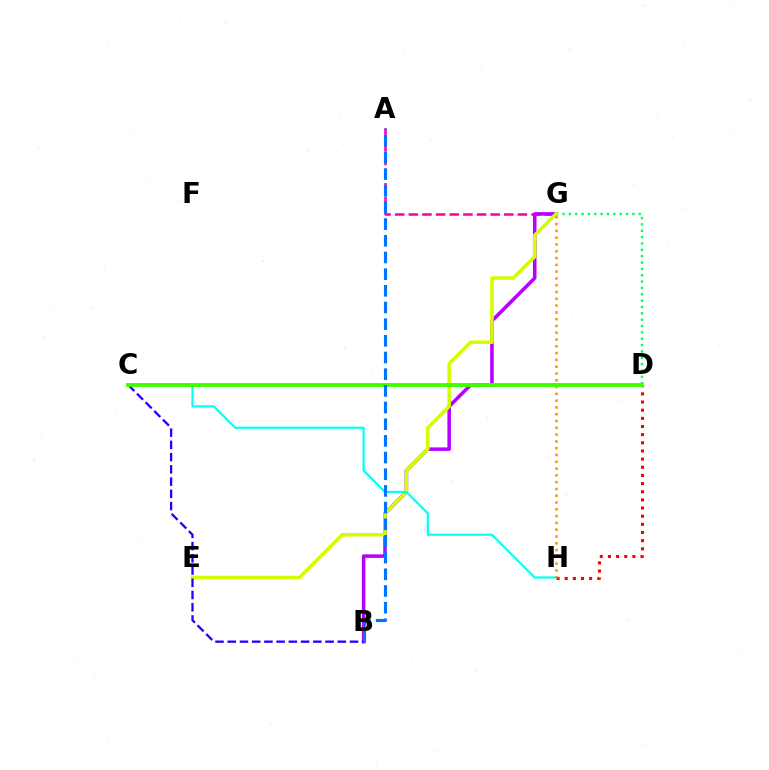{('D', 'H'): [{'color': '#ff0000', 'line_style': 'dotted', 'thickness': 2.22}], ('A', 'G'): [{'color': '#ff00ac', 'line_style': 'dashed', 'thickness': 1.85}], ('B', 'G'): [{'color': '#b900ff', 'line_style': 'solid', 'thickness': 2.56}], ('D', 'G'): [{'color': '#00ff5c', 'line_style': 'dotted', 'thickness': 1.73}], ('E', 'G'): [{'color': '#d1ff00', 'line_style': 'solid', 'thickness': 2.54}], ('C', 'H'): [{'color': '#00fff6', 'line_style': 'solid', 'thickness': 1.57}], ('B', 'C'): [{'color': '#2500ff', 'line_style': 'dashed', 'thickness': 1.66}], ('G', 'H'): [{'color': '#ff9400', 'line_style': 'dotted', 'thickness': 1.85}], ('C', 'D'): [{'color': '#3dff00', 'line_style': 'solid', 'thickness': 2.8}], ('A', 'B'): [{'color': '#0074ff', 'line_style': 'dashed', 'thickness': 2.27}]}